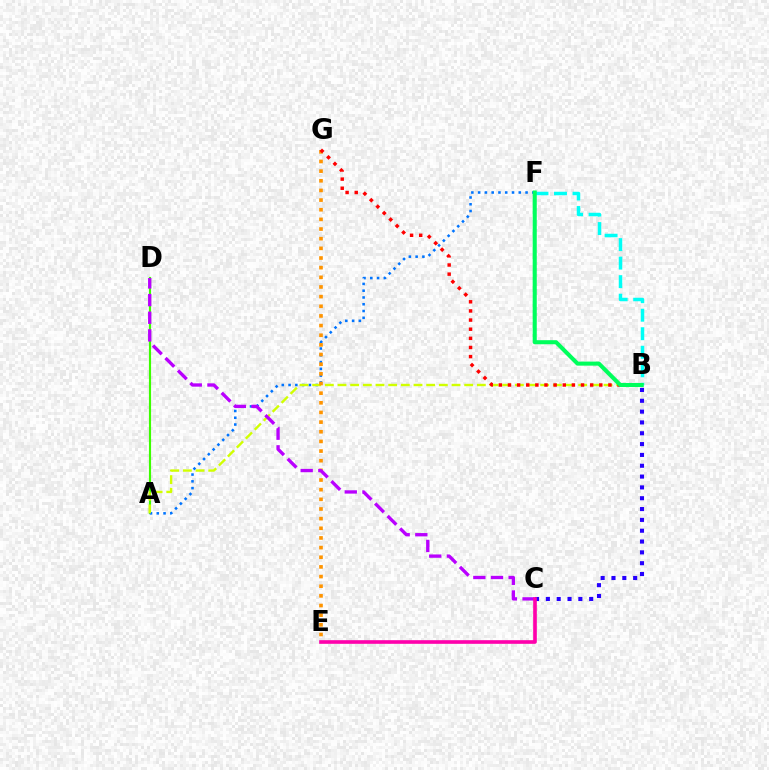{('B', 'C'): [{'color': '#2500ff', 'line_style': 'dotted', 'thickness': 2.94}], ('A', 'D'): [{'color': '#3dff00', 'line_style': 'solid', 'thickness': 1.55}], ('B', 'F'): [{'color': '#00fff6', 'line_style': 'dashed', 'thickness': 2.52}, {'color': '#00ff5c', 'line_style': 'solid', 'thickness': 2.93}], ('A', 'F'): [{'color': '#0074ff', 'line_style': 'dotted', 'thickness': 1.84}], ('A', 'B'): [{'color': '#d1ff00', 'line_style': 'dashed', 'thickness': 1.72}], ('E', 'G'): [{'color': '#ff9400', 'line_style': 'dotted', 'thickness': 2.62}], ('C', 'D'): [{'color': '#b900ff', 'line_style': 'dashed', 'thickness': 2.4}], ('C', 'E'): [{'color': '#ff00ac', 'line_style': 'solid', 'thickness': 2.62}], ('B', 'G'): [{'color': '#ff0000', 'line_style': 'dotted', 'thickness': 2.48}]}